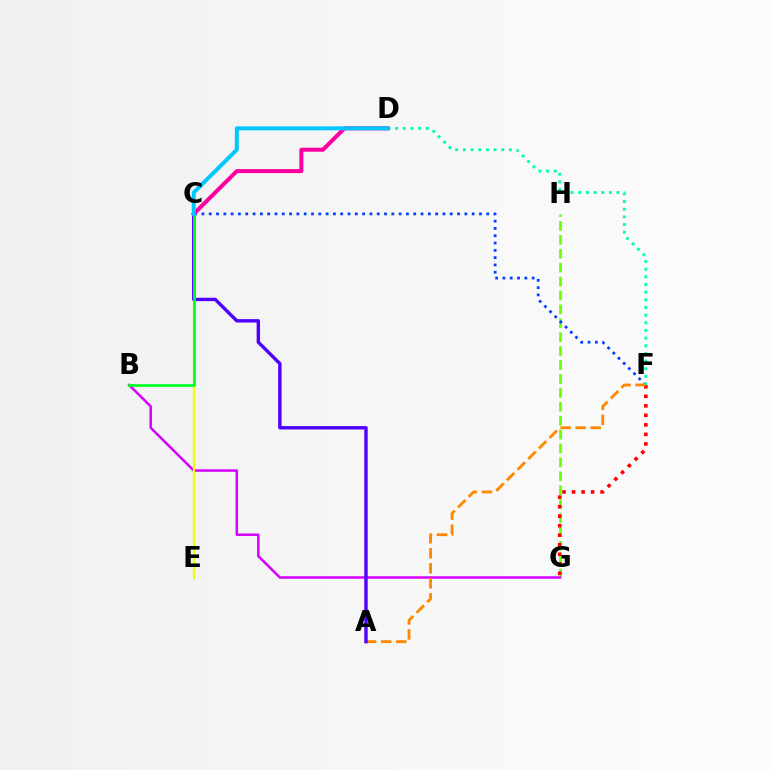{('G', 'H'): [{'color': '#66ff00', 'line_style': 'dashed', 'thickness': 1.89}], ('C', 'F'): [{'color': '#003fff', 'line_style': 'dotted', 'thickness': 1.98}], ('D', 'F'): [{'color': '#00ffaf', 'line_style': 'dotted', 'thickness': 2.08}], ('B', 'G'): [{'color': '#d600ff', 'line_style': 'solid', 'thickness': 1.8}], ('F', 'G'): [{'color': '#ff0000', 'line_style': 'dotted', 'thickness': 2.59}], ('C', 'D'): [{'color': '#ff00a0', 'line_style': 'solid', 'thickness': 2.91}, {'color': '#00c7ff', 'line_style': 'solid', 'thickness': 2.85}], ('C', 'E'): [{'color': '#eeff00', 'line_style': 'solid', 'thickness': 1.63}], ('A', 'F'): [{'color': '#ff8800', 'line_style': 'dashed', 'thickness': 2.04}], ('A', 'C'): [{'color': '#4f00ff', 'line_style': 'solid', 'thickness': 2.45}], ('B', 'C'): [{'color': '#00ff27', 'line_style': 'solid', 'thickness': 1.95}]}